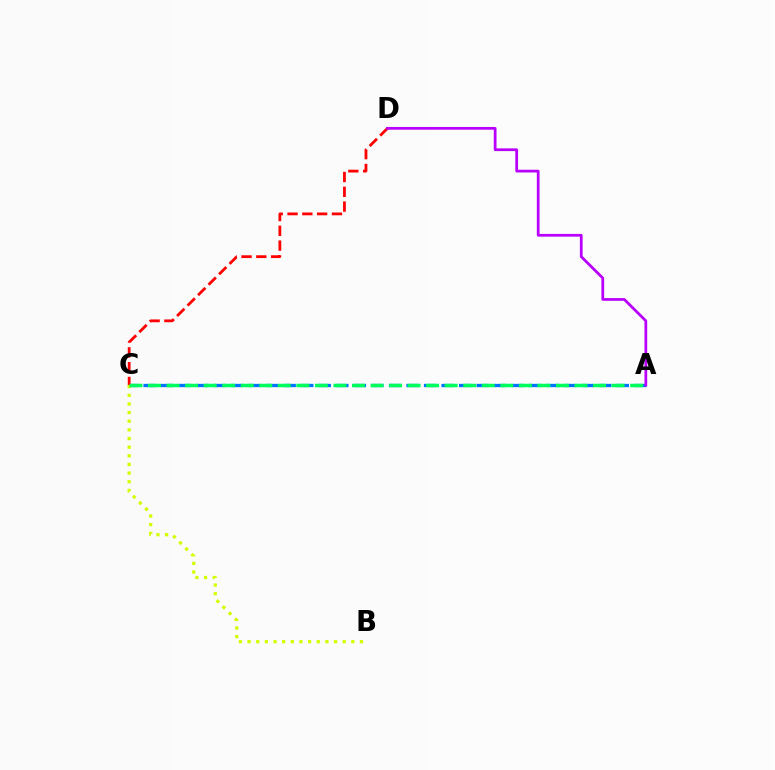{('A', 'C'): [{'color': '#0074ff', 'line_style': 'dashed', 'thickness': 2.38}, {'color': '#00ff5c', 'line_style': 'dashed', 'thickness': 2.52}], ('B', 'C'): [{'color': '#d1ff00', 'line_style': 'dotted', 'thickness': 2.35}], ('C', 'D'): [{'color': '#ff0000', 'line_style': 'dashed', 'thickness': 2.01}], ('A', 'D'): [{'color': '#b900ff', 'line_style': 'solid', 'thickness': 1.98}]}